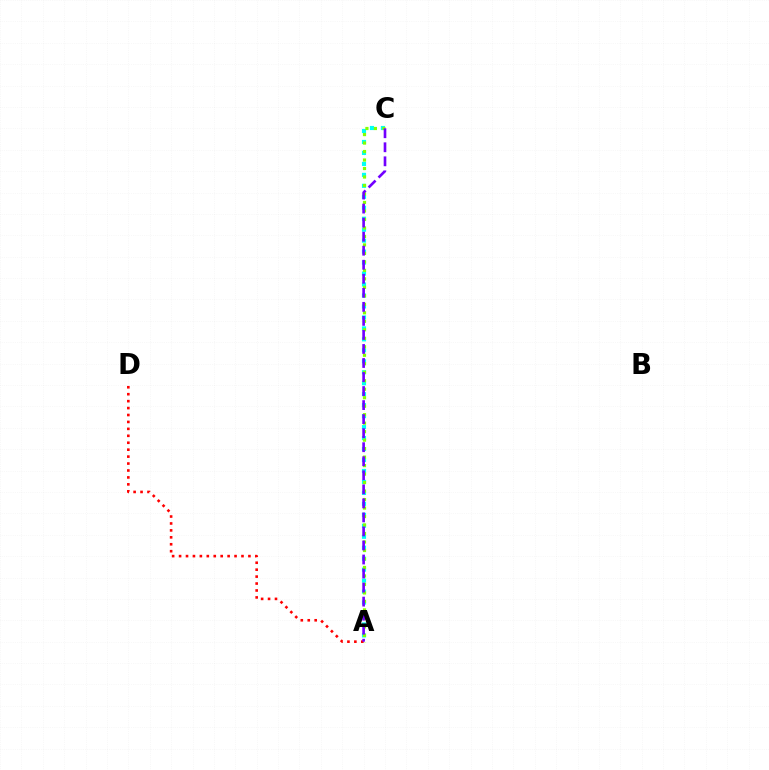{('A', 'C'): [{'color': '#00fff6', 'line_style': 'dotted', 'thickness': 2.98}, {'color': '#84ff00', 'line_style': 'dotted', 'thickness': 2.31}, {'color': '#7200ff', 'line_style': 'dashed', 'thickness': 1.91}], ('A', 'D'): [{'color': '#ff0000', 'line_style': 'dotted', 'thickness': 1.88}]}